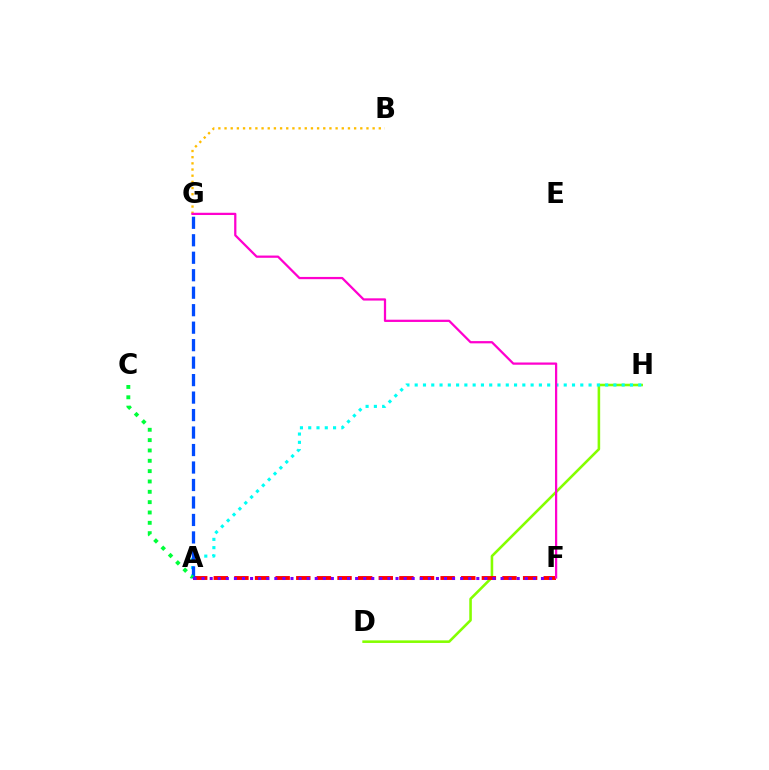{('B', 'G'): [{'color': '#ffbd00', 'line_style': 'dotted', 'thickness': 1.68}], ('D', 'H'): [{'color': '#84ff00', 'line_style': 'solid', 'thickness': 1.86}], ('A', 'H'): [{'color': '#00fff6', 'line_style': 'dotted', 'thickness': 2.25}], ('A', 'F'): [{'color': '#ff0000', 'line_style': 'dashed', 'thickness': 2.8}, {'color': '#7200ff', 'line_style': 'dotted', 'thickness': 2.2}], ('A', 'G'): [{'color': '#004bff', 'line_style': 'dashed', 'thickness': 2.37}], ('A', 'C'): [{'color': '#00ff39', 'line_style': 'dotted', 'thickness': 2.81}], ('F', 'G'): [{'color': '#ff00cf', 'line_style': 'solid', 'thickness': 1.62}]}